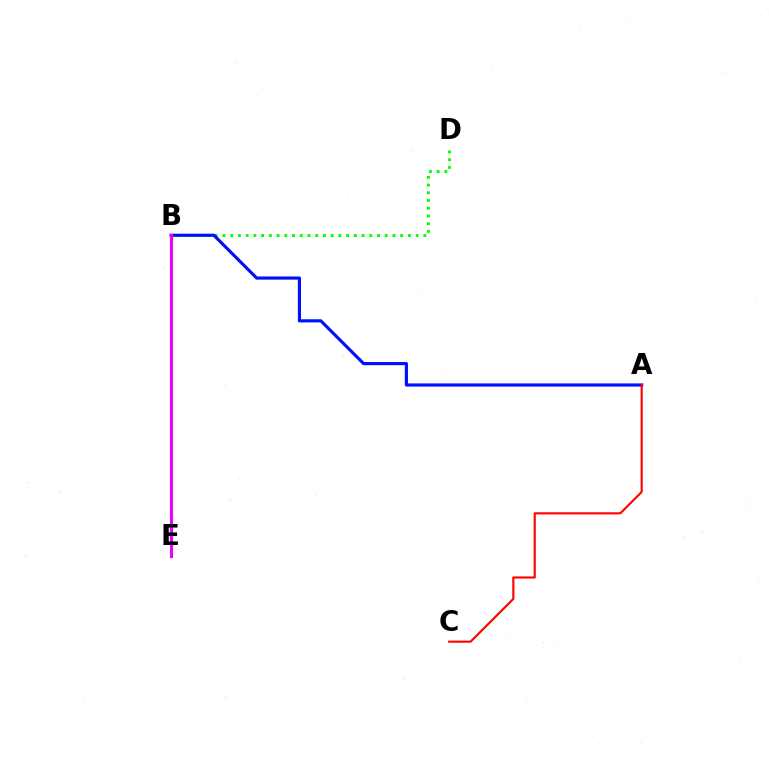{('B', 'D'): [{'color': '#08ff00', 'line_style': 'dotted', 'thickness': 2.1}], ('B', 'E'): [{'color': '#fcf500', 'line_style': 'dotted', 'thickness': 2.45}, {'color': '#00fff6', 'line_style': 'solid', 'thickness': 2.21}, {'color': '#ee00ff', 'line_style': 'solid', 'thickness': 2.22}], ('A', 'B'): [{'color': '#0010ff', 'line_style': 'solid', 'thickness': 2.27}], ('A', 'C'): [{'color': '#ff0000', 'line_style': 'solid', 'thickness': 1.53}]}